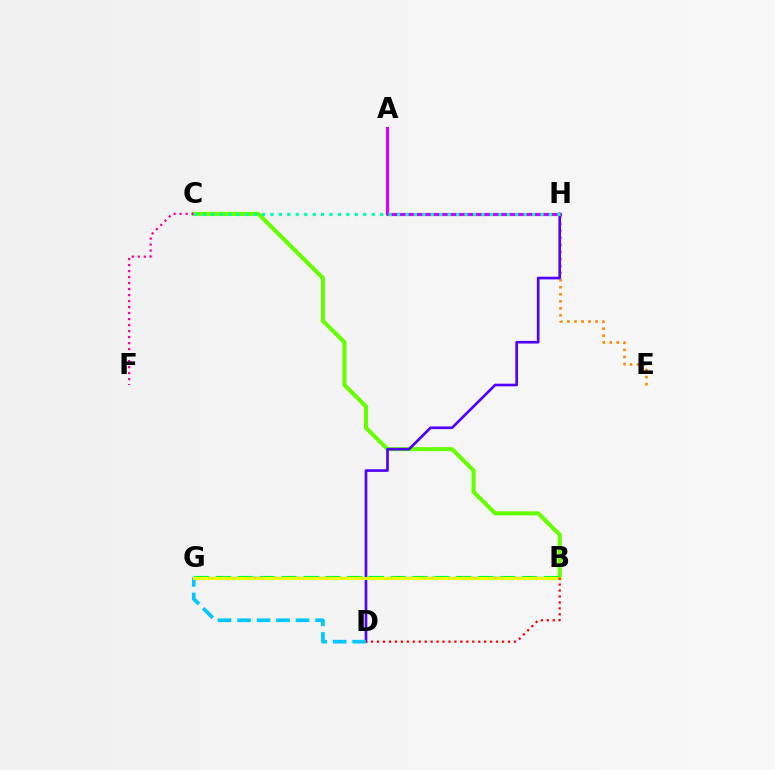{('B', 'C'): [{'color': '#66ff00', 'line_style': 'solid', 'thickness': 2.93}], ('C', 'F'): [{'color': '#ff00a0', 'line_style': 'dotted', 'thickness': 1.63}], ('E', 'H'): [{'color': '#ff8800', 'line_style': 'dotted', 'thickness': 1.91}], ('D', 'H'): [{'color': '#4f00ff', 'line_style': 'solid', 'thickness': 1.91}], ('B', 'G'): [{'color': '#00ff27', 'line_style': 'dashed', 'thickness': 2.97}, {'color': '#003fff', 'line_style': 'dashed', 'thickness': 1.8}, {'color': '#eeff00', 'line_style': 'solid', 'thickness': 2.25}], ('D', 'G'): [{'color': '#00c7ff', 'line_style': 'dashed', 'thickness': 2.65}], ('A', 'H'): [{'color': '#d600ff', 'line_style': 'solid', 'thickness': 2.26}], ('C', 'H'): [{'color': '#00ffaf', 'line_style': 'dotted', 'thickness': 2.29}], ('B', 'D'): [{'color': '#ff0000', 'line_style': 'dotted', 'thickness': 1.62}]}